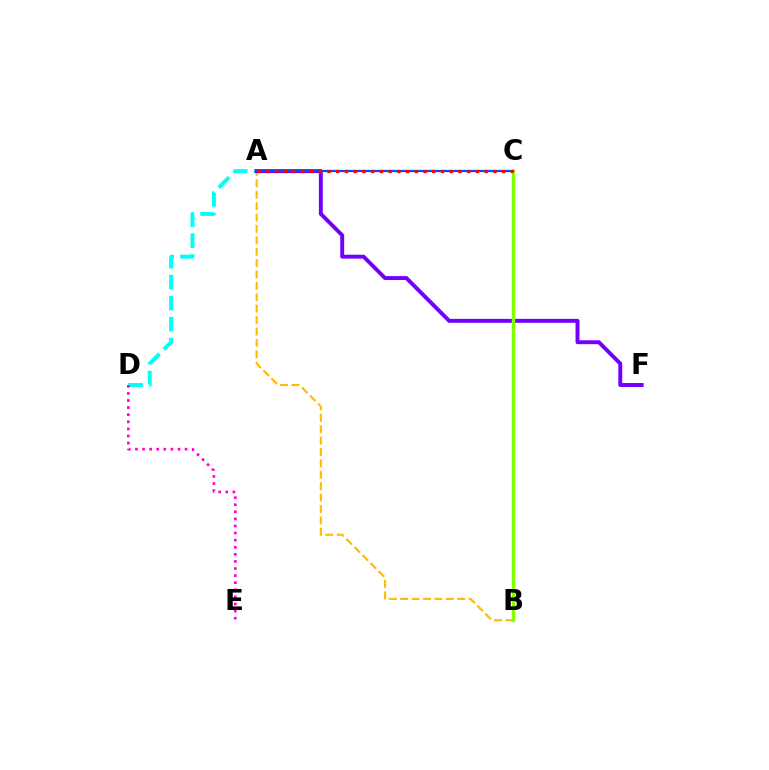{('A', 'D'): [{'color': '#00fff6', 'line_style': 'dashed', 'thickness': 2.85}], ('A', 'B'): [{'color': '#ffbd00', 'line_style': 'dashed', 'thickness': 1.55}], ('D', 'E'): [{'color': '#ff00cf', 'line_style': 'dotted', 'thickness': 1.93}], ('A', 'F'): [{'color': '#7200ff', 'line_style': 'solid', 'thickness': 2.82}], ('B', 'C'): [{'color': '#00ff39', 'line_style': 'dotted', 'thickness': 1.94}, {'color': '#84ff00', 'line_style': 'solid', 'thickness': 2.44}], ('A', 'C'): [{'color': '#004bff', 'line_style': 'solid', 'thickness': 1.59}, {'color': '#ff0000', 'line_style': 'dotted', 'thickness': 2.37}]}